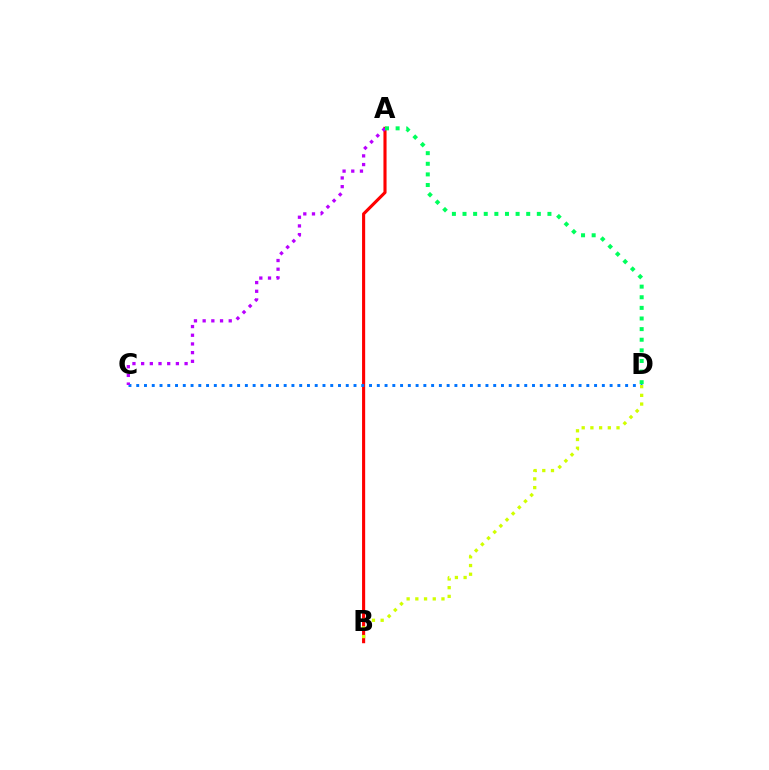{('A', 'B'): [{'color': '#ff0000', 'line_style': 'solid', 'thickness': 2.24}], ('C', 'D'): [{'color': '#0074ff', 'line_style': 'dotted', 'thickness': 2.11}], ('B', 'D'): [{'color': '#d1ff00', 'line_style': 'dotted', 'thickness': 2.37}], ('A', 'C'): [{'color': '#b900ff', 'line_style': 'dotted', 'thickness': 2.36}], ('A', 'D'): [{'color': '#00ff5c', 'line_style': 'dotted', 'thickness': 2.88}]}